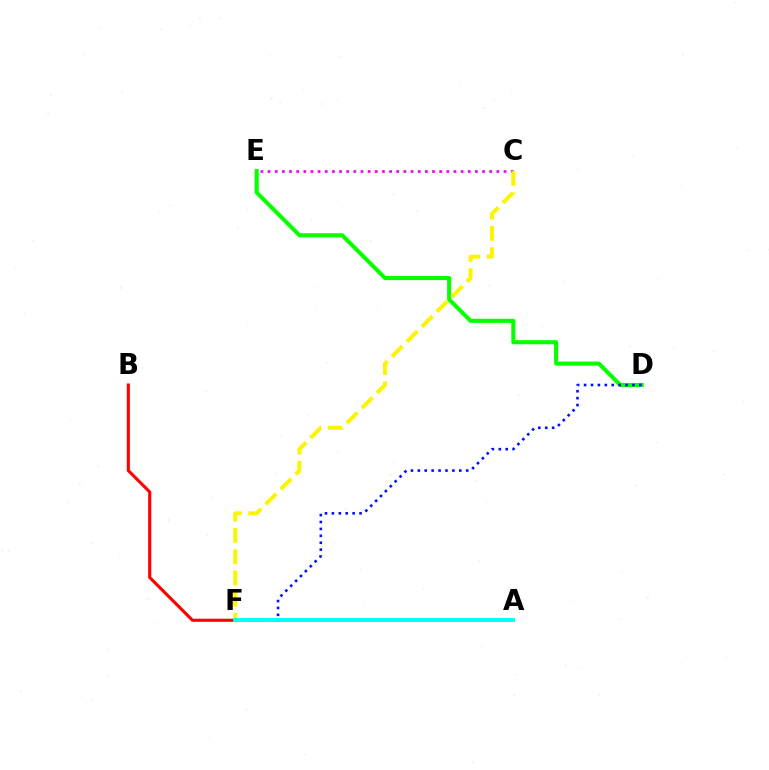{('B', 'F'): [{'color': '#ff0000', 'line_style': 'solid', 'thickness': 2.23}], ('D', 'E'): [{'color': '#08ff00', 'line_style': 'solid', 'thickness': 2.94}], ('C', 'E'): [{'color': '#ee00ff', 'line_style': 'dotted', 'thickness': 1.94}], ('D', 'F'): [{'color': '#0010ff', 'line_style': 'dotted', 'thickness': 1.88}], ('C', 'F'): [{'color': '#fcf500', 'line_style': 'dashed', 'thickness': 2.88}], ('A', 'F'): [{'color': '#00fff6', 'line_style': 'solid', 'thickness': 2.79}]}